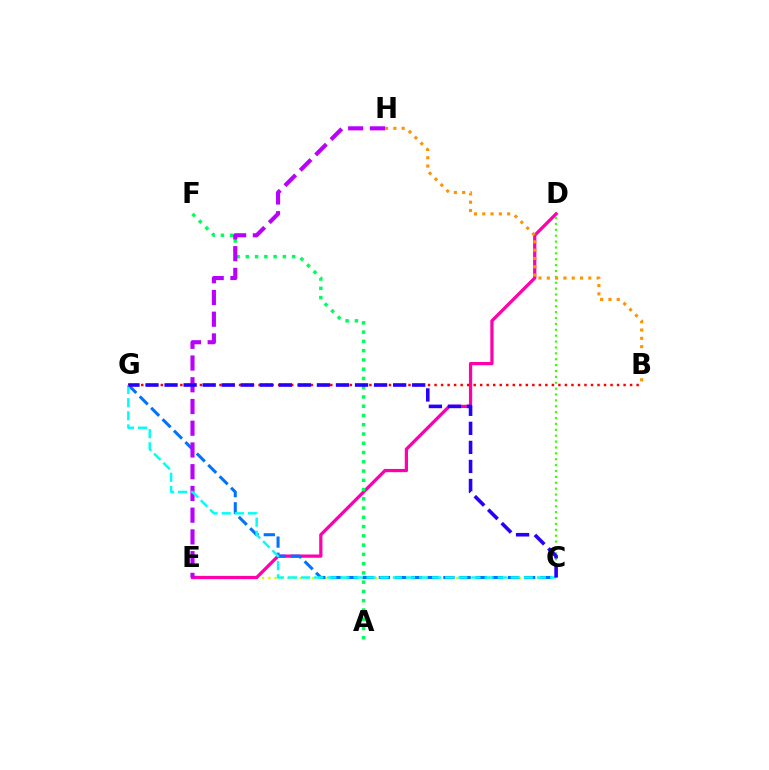{('C', 'E'): [{'color': '#d1ff00', 'line_style': 'dotted', 'thickness': 1.7}], ('C', 'D'): [{'color': '#3dff00', 'line_style': 'dotted', 'thickness': 1.6}], ('D', 'E'): [{'color': '#ff00ac', 'line_style': 'solid', 'thickness': 2.34}], ('B', 'H'): [{'color': '#ff9400', 'line_style': 'dotted', 'thickness': 2.26}], ('A', 'F'): [{'color': '#00ff5c', 'line_style': 'dotted', 'thickness': 2.52}], ('C', 'G'): [{'color': '#0074ff', 'line_style': 'dashed', 'thickness': 2.19}, {'color': '#00fff6', 'line_style': 'dashed', 'thickness': 1.78}, {'color': '#2500ff', 'line_style': 'dashed', 'thickness': 2.59}], ('E', 'H'): [{'color': '#b900ff', 'line_style': 'dashed', 'thickness': 2.95}], ('B', 'G'): [{'color': '#ff0000', 'line_style': 'dotted', 'thickness': 1.77}]}